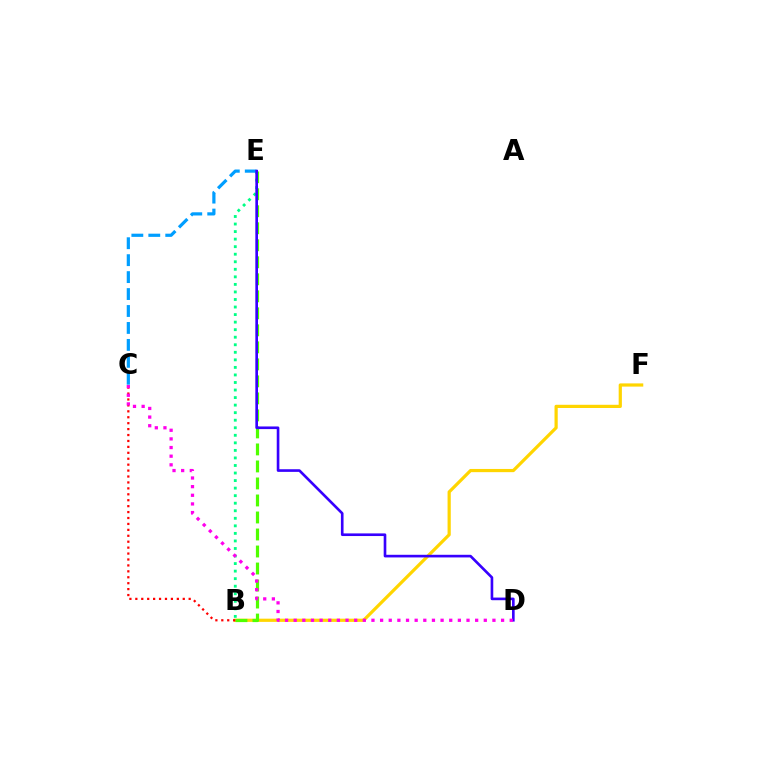{('B', 'E'): [{'color': '#00ff86', 'line_style': 'dotted', 'thickness': 2.05}, {'color': '#4fff00', 'line_style': 'dashed', 'thickness': 2.31}], ('B', 'F'): [{'color': '#ffd500', 'line_style': 'solid', 'thickness': 2.31}], ('B', 'C'): [{'color': '#ff0000', 'line_style': 'dotted', 'thickness': 1.61}], ('C', 'E'): [{'color': '#009eff', 'line_style': 'dashed', 'thickness': 2.3}], ('D', 'E'): [{'color': '#3700ff', 'line_style': 'solid', 'thickness': 1.9}], ('C', 'D'): [{'color': '#ff00ed', 'line_style': 'dotted', 'thickness': 2.35}]}